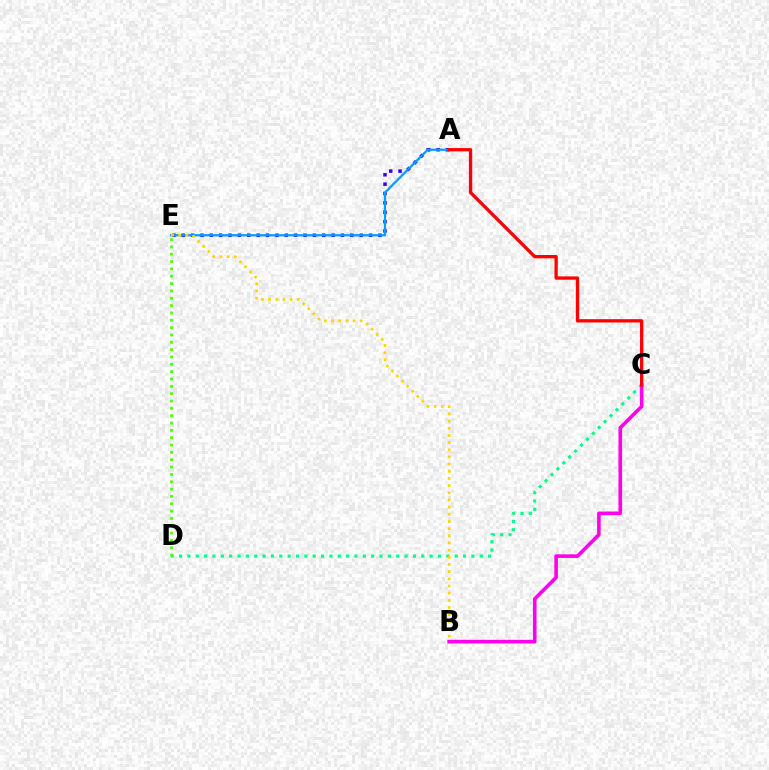{('A', 'E'): [{'color': '#3700ff', 'line_style': 'dotted', 'thickness': 2.54}, {'color': '#009eff', 'line_style': 'solid', 'thickness': 1.63}], ('C', 'D'): [{'color': '#00ff86', 'line_style': 'dotted', 'thickness': 2.27}], ('D', 'E'): [{'color': '#4fff00', 'line_style': 'dotted', 'thickness': 1.99}], ('B', 'E'): [{'color': '#ffd500', 'line_style': 'dotted', 'thickness': 1.95}], ('B', 'C'): [{'color': '#ff00ed', 'line_style': 'solid', 'thickness': 2.6}], ('A', 'C'): [{'color': '#ff0000', 'line_style': 'solid', 'thickness': 2.38}]}